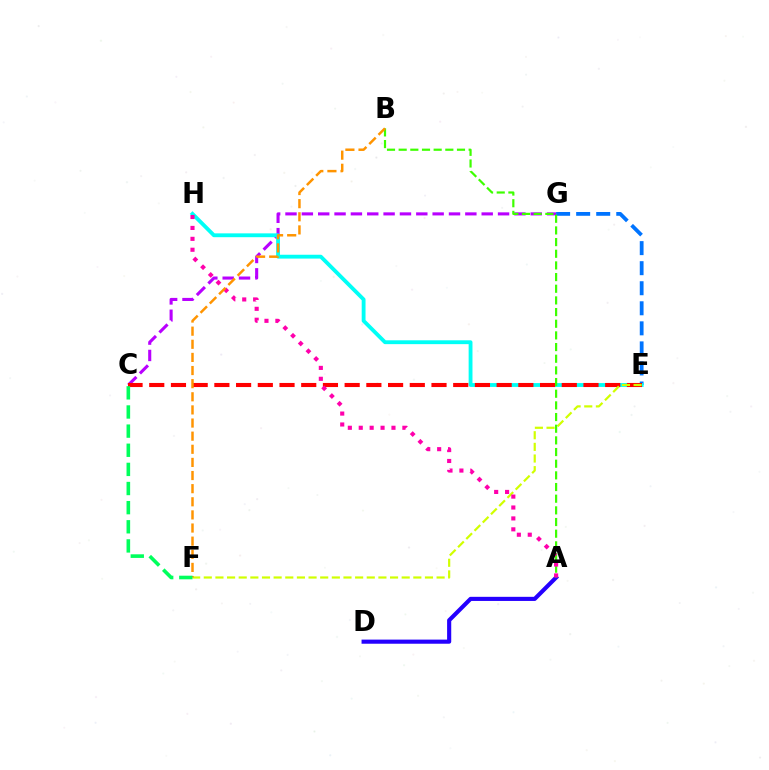{('C', 'G'): [{'color': '#b900ff', 'line_style': 'dashed', 'thickness': 2.22}], ('E', 'G'): [{'color': '#0074ff', 'line_style': 'dashed', 'thickness': 2.72}], ('E', 'H'): [{'color': '#00fff6', 'line_style': 'solid', 'thickness': 2.76}], ('A', 'D'): [{'color': '#2500ff', 'line_style': 'solid', 'thickness': 2.97}], ('C', 'E'): [{'color': '#ff0000', 'line_style': 'dashed', 'thickness': 2.95}], ('E', 'F'): [{'color': '#d1ff00', 'line_style': 'dashed', 'thickness': 1.58}], ('A', 'B'): [{'color': '#3dff00', 'line_style': 'dashed', 'thickness': 1.58}], ('A', 'H'): [{'color': '#ff00ac', 'line_style': 'dotted', 'thickness': 2.96}], ('B', 'F'): [{'color': '#ff9400', 'line_style': 'dashed', 'thickness': 1.78}], ('C', 'F'): [{'color': '#00ff5c', 'line_style': 'dashed', 'thickness': 2.6}]}